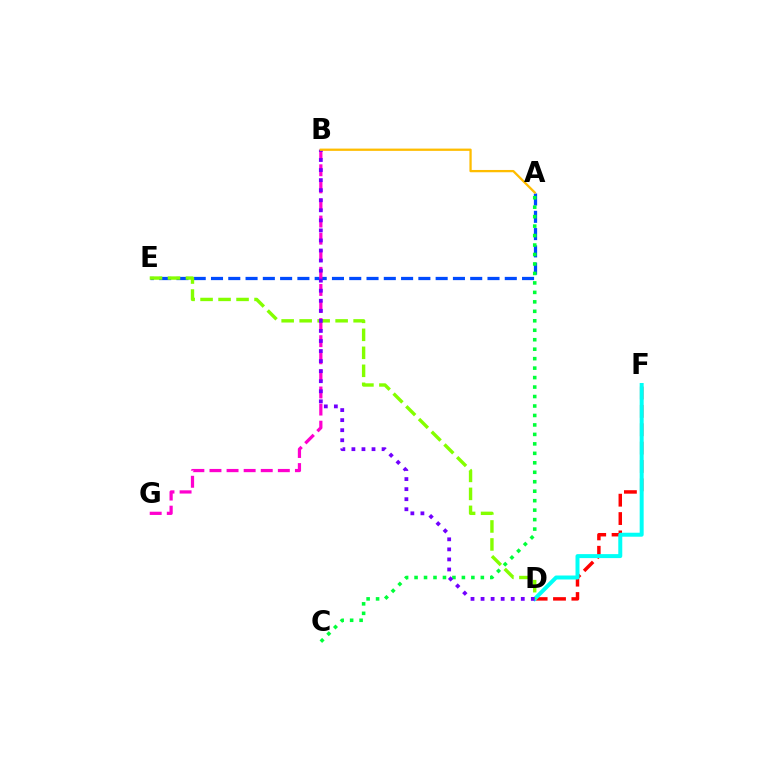{('D', 'F'): [{'color': '#ff0000', 'line_style': 'dashed', 'thickness': 2.5}, {'color': '#00fff6', 'line_style': 'solid', 'thickness': 2.87}], ('A', 'E'): [{'color': '#004bff', 'line_style': 'dashed', 'thickness': 2.35}], ('A', 'C'): [{'color': '#00ff39', 'line_style': 'dotted', 'thickness': 2.57}], ('B', 'G'): [{'color': '#ff00cf', 'line_style': 'dashed', 'thickness': 2.32}], ('D', 'E'): [{'color': '#84ff00', 'line_style': 'dashed', 'thickness': 2.44}], ('B', 'D'): [{'color': '#7200ff', 'line_style': 'dotted', 'thickness': 2.73}], ('A', 'B'): [{'color': '#ffbd00', 'line_style': 'solid', 'thickness': 1.64}]}